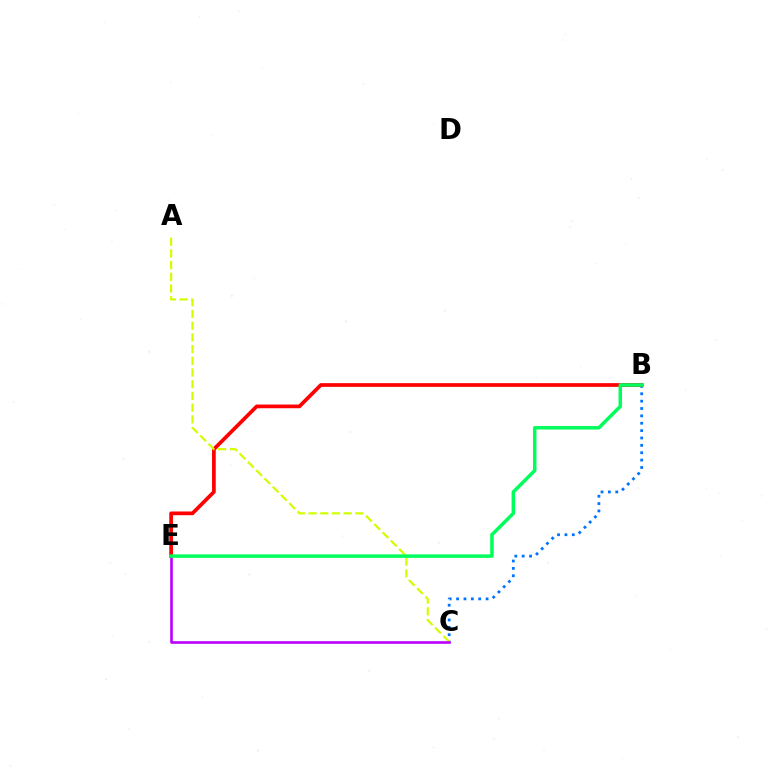{('B', 'C'): [{'color': '#0074ff', 'line_style': 'dotted', 'thickness': 2.0}], ('B', 'E'): [{'color': '#ff0000', 'line_style': 'solid', 'thickness': 2.67}, {'color': '#00ff5c', 'line_style': 'solid', 'thickness': 2.51}], ('A', 'C'): [{'color': '#d1ff00', 'line_style': 'dashed', 'thickness': 1.59}], ('C', 'E'): [{'color': '#b900ff', 'line_style': 'solid', 'thickness': 1.88}]}